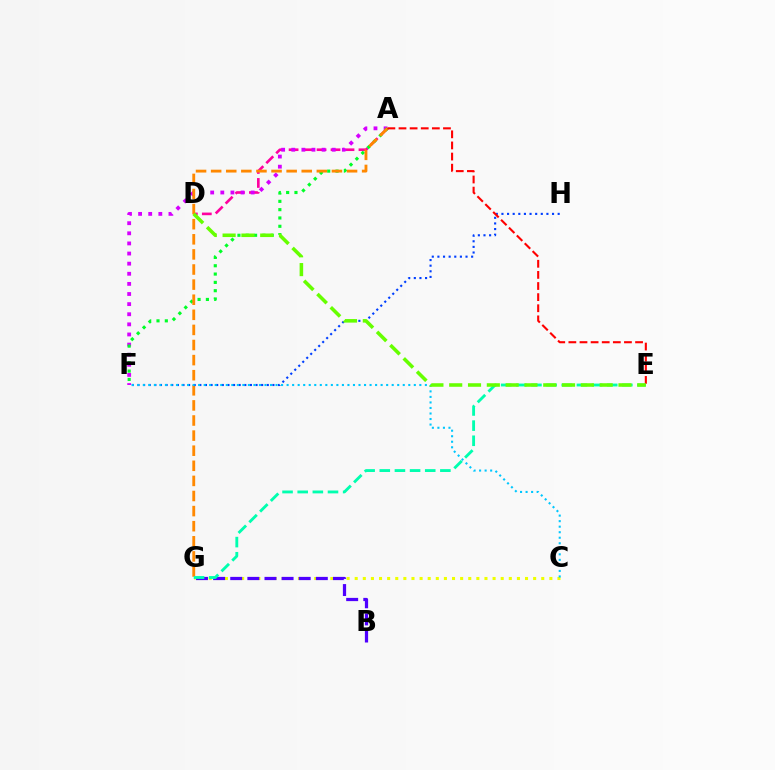{('C', 'G'): [{'color': '#eeff00', 'line_style': 'dotted', 'thickness': 2.2}], ('A', 'D'): [{'color': '#ff00a0', 'line_style': 'dashed', 'thickness': 1.9}], ('B', 'G'): [{'color': '#4f00ff', 'line_style': 'dashed', 'thickness': 2.33}], ('A', 'F'): [{'color': '#d600ff', 'line_style': 'dotted', 'thickness': 2.75}, {'color': '#00ff27', 'line_style': 'dotted', 'thickness': 2.26}], ('A', 'G'): [{'color': '#ff8800', 'line_style': 'dashed', 'thickness': 2.05}], ('F', 'H'): [{'color': '#003fff', 'line_style': 'dotted', 'thickness': 1.53}], ('E', 'G'): [{'color': '#00ffaf', 'line_style': 'dashed', 'thickness': 2.06}], ('C', 'F'): [{'color': '#00c7ff', 'line_style': 'dotted', 'thickness': 1.5}], ('A', 'E'): [{'color': '#ff0000', 'line_style': 'dashed', 'thickness': 1.51}], ('D', 'E'): [{'color': '#66ff00', 'line_style': 'dashed', 'thickness': 2.55}]}